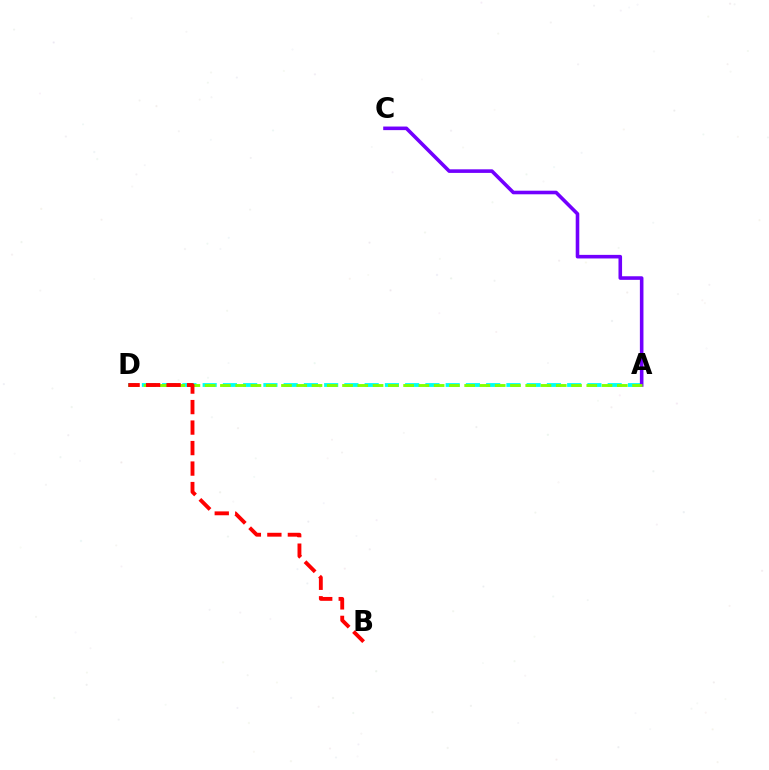{('A', 'D'): [{'color': '#00fff6', 'line_style': 'dashed', 'thickness': 2.75}, {'color': '#84ff00', 'line_style': 'dashed', 'thickness': 2.07}], ('A', 'C'): [{'color': '#7200ff', 'line_style': 'solid', 'thickness': 2.58}], ('B', 'D'): [{'color': '#ff0000', 'line_style': 'dashed', 'thickness': 2.78}]}